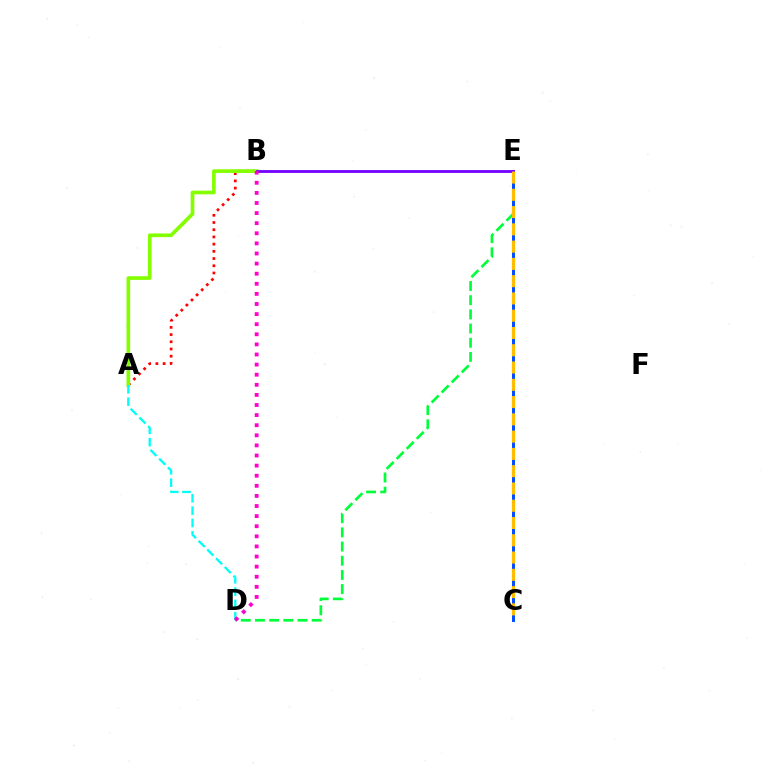{('A', 'B'): [{'color': '#ff0000', 'line_style': 'dotted', 'thickness': 1.96}, {'color': '#84ff00', 'line_style': 'solid', 'thickness': 2.65}], ('D', 'E'): [{'color': '#00ff39', 'line_style': 'dashed', 'thickness': 1.93}], ('A', 'D'): [{'color': '#00fff6', 'line_style': 'dashed', 'thickness': 1.68}], ('C', 'E'): [{'color': '#004bff', 'line_style': 'solid', 'thickness': 2.13}, {'color': '#ffbd00', 'line_style': 'dashed', 'thickness': 2.35}], ('B', 'E'): [{'color': '#7200ff', 'line_style': 'solid', 'thickness': 2.02}], ('B', 'D'): [{'color': '#ff00cf', 'line_style': 'dotted', 'thickness': 2.74}]}